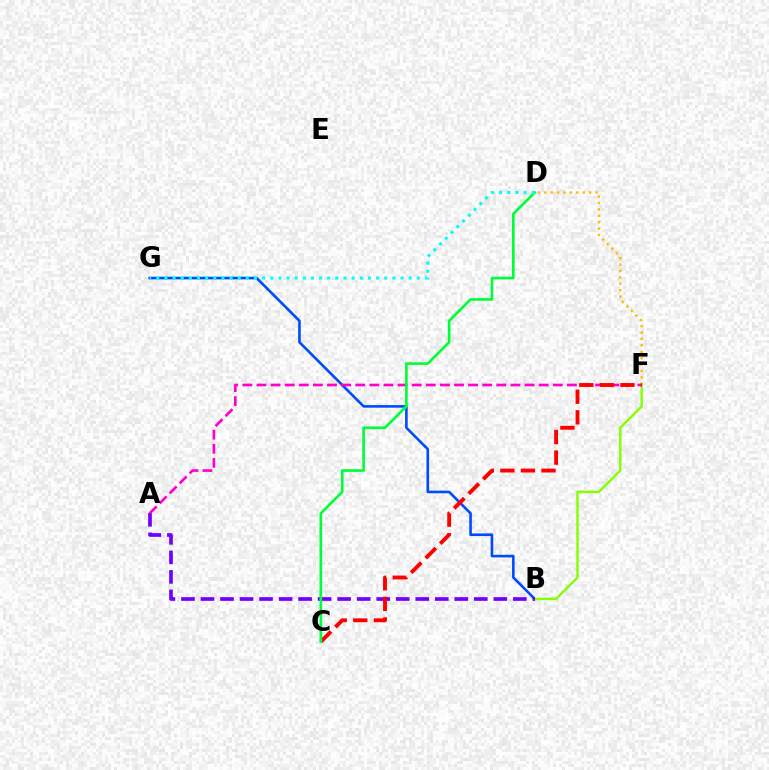{('B', 'G'): [{'color': '#004bff', 'line_style': 'solid', 'thickness': 1.88}], ('D', 'F'): [{'color': '#ffbd00', 'line_style': 'dotted', 'thickness': 1.74}], ('B', 'F'): [{'color': '#84ff00', 'line_style': 'solid', 'thickness': 1.73}], ('A', 'B'): [{'color': '#7200ff', 'line_style': 'dashed', 'thickness': 2.65}], ('A', 'F'): [{'color': '#ff00cf', 'line_style': 'dashed', 'thickness': 1.92}], ('C', 'F'): [{'color': '#ff0000', 'line_style': 'dashed', 'thickness': 2.79}], ('C', 'D'): [{'color': '#00ff39', 'line_style': 'solid', 'thickness': 1.91}], ('D', 'G'): [{'color': '#00fff6', 'line_style': 'dotted', 'thickness': 2.21}]}